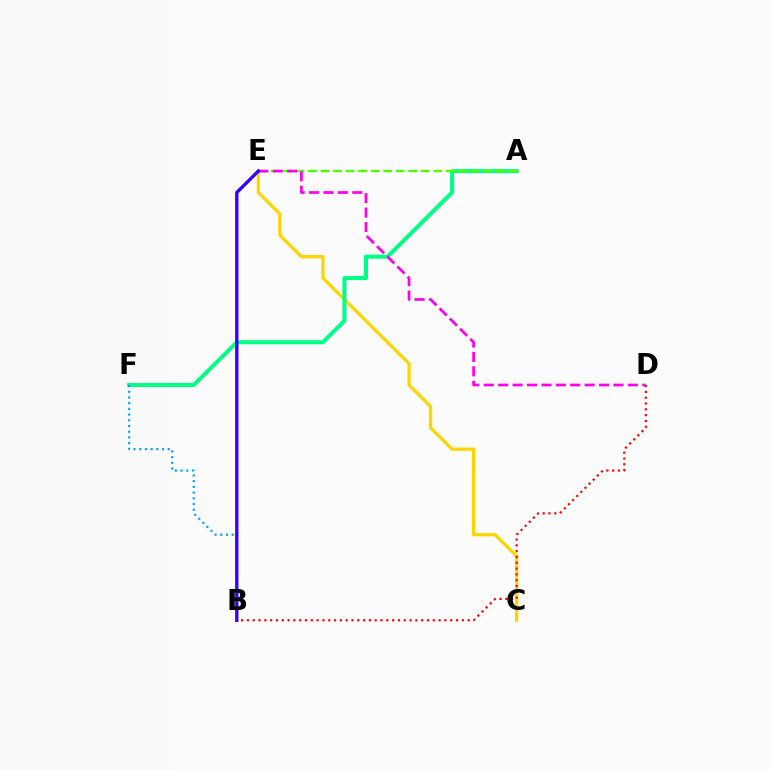{('C', 'E'): [{'color': '#ffd500', 'line_style': 'solid', 'thickness': 2.34}], ('A', 'F'): [{'color': '#00ff86', 'line_style': 'solid', 'thickness': 2.9}], ('B', 'D'): [{'color': '#ff0000', 'line_style': 'dotted', 'thickness': 1.58}], ('A', 'E'): [{'color': '#4fff00', 'line_style': 'dashed', 'thickness': 1.7}], ('B', 'F'): [{'color': '#009eff', 'line_style': 'dotted', 'thickness': 1.55}], ('D', 'E'): [{'color': '#ff00ed', 'line_style': 'dashed', 'thickness': 1.96}], ('B', 'E'): [{'color': '#3700ff', 'line_style': 'solid', 'thickness': 2.43}]}